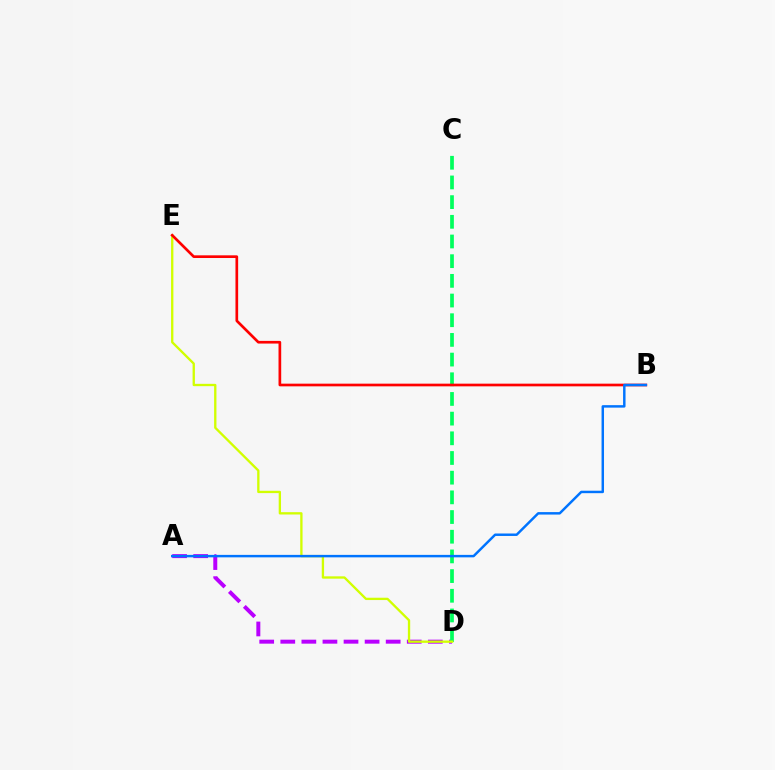{('A', 'D'): [{'color': '#b900ff', 'line_style': 'dashed', 'thickness': 2.86}], ('C', 'D'): [{'color': '#00ff5c', 'line_style': 'dashed', 'thickness': 2.67}], ('D', 'E'): [{'color': '#d1ff00', 'line_style': 'solid', 'thickness': 1.67}], ('B', 'E'): [{'color': '#ff0000', 'line_style': 'solid', 'thickness': 1.93}], ('A', 'B'): [{'color': '#0074ff', 'line_style': 'solid', 'thickness': 1.77}]}